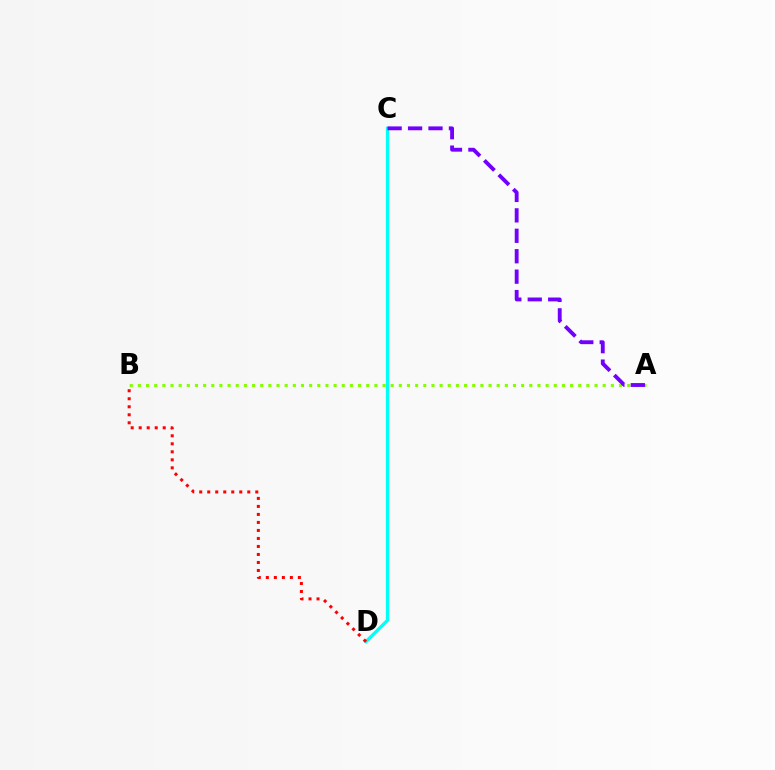{('C', 'D'): [{'color': '#00fff6', 'line_style': 'solid', 'thickness': 2.35}], ('B', 'D'): [{'color': '#ff0000', 'line_style': 'dotted', 'thickness': 2.18}], ('A', 'B'): [{'color': '#84ff00', 'line_style': 'dotted', 'thickness': 2.22}], ('A', 'C'): [{'color': '#7200ff', 'line_style': 'dashed', 'thickness': 2.78}]}